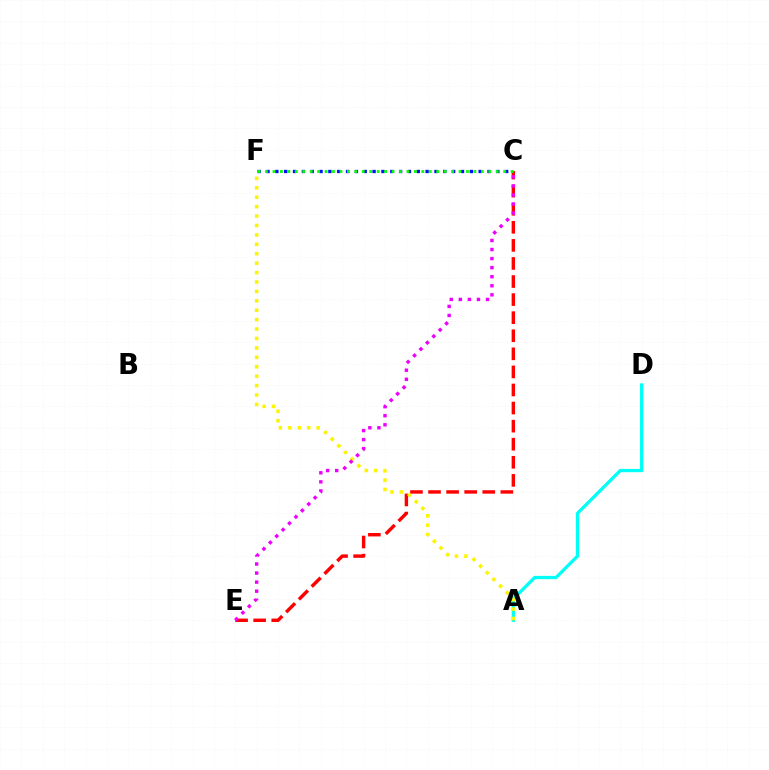{('C', 'E'): [{'color': '#ff0000', 'line_style': 'dashed', 'thickness': 2.46}, {'color': '#ee00ff', 'line_style': 'dotted', 'thickness': 2.46}], ('A', 'D'): [{'color': '#00fff6', 'line_style': 'solid', 'thickness': 2.36}], ('A', 'F'): [{'color': '#fcf500', 'line_style': 'dotted', 'thickness': 2.56}], ('C', 'F'): [{'color': '#0010ff', 'line_style': 'dotted', 'thickness': 2.4}, {'color': '#08ff00', 'line_style': 'dotted', 'thickness': 2.02}]}